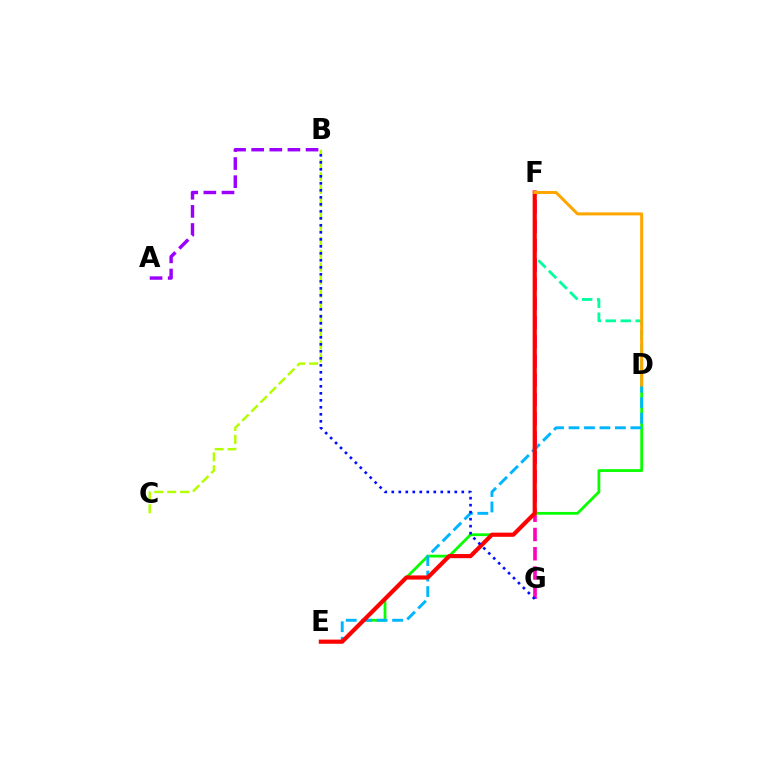{('F', 'G'): [{'color': '#ff00bd', 'line_style': 'dashed', 'thickness': 2.62}], ('D', 'F'): [{'color': '#00ff9d', 'line_style': 'dashed', 'thickness': 2.04}, {'color': '#ffa500', 'line_style': 'solid', 'thickness': 2.17}], ('B', 'C'): [{'color': '#b3ff00', 'line_style': 'dashed', 'thickness': 1.76}], ('A', 'B'): [{'color': '#9b00ff', 'line_style': 'dashed', 'thickness': 2.46}], ('D', 'E'): [{'color': '#08ff00', 'line_style': 'solid', 'thickness': 2.0}, {'color': '#00b5ff', 'line_style': 'dashed', 'thickness': 2.1}], ('E', 'F'): [{'color': '#ff0000', 'line_style': 'solid', 'thickness': 2.98}], ('B', 'G'): [{'color': '#0010ff', 'line_style': 'dotted', 'thickness': 1.9}]}